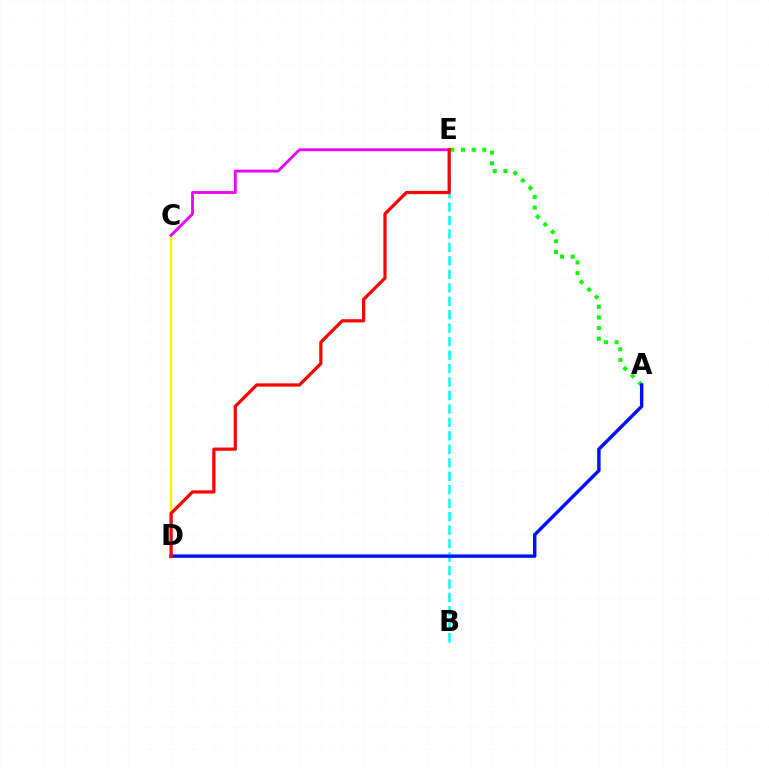{('C', 'D'): [{'color': '#fcf500', 'line_style': 'solid', 'thickness': 1.75}], ('B', 'E'): [{'color': '#00fff6', 'line_style': 'dashed', 'thickness': 1.83}], ('C', 'E'): [{'color': '#ee00ff', 'line_style': 'solid', 'thickness': 2.03}], ('A', 'E'): [{'color': '#08ff00', 'line_style': 'dotted', 'thickness': 2.89}], ('A', 'D'): [{'color': '#0010ff', 'line_style': 'solid', 'thickness': 2.47}], ('D', 'E'): [{'color': '#ff0000', 'line_style': 'solid', 'thickness': 2.31}]}